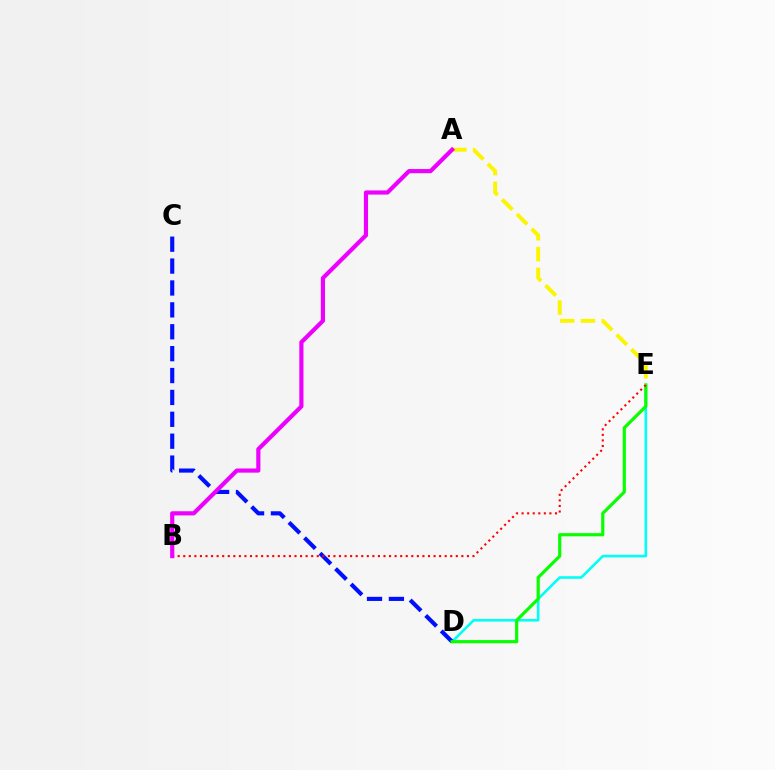{('D', 'E'): [{'color': '#00fff6', 'line_style': 'solid', 'thickness': 1.87}, {'color': '#08ff00', 'line_style': 'solid', 'thickness': 2.29}], ('C', 'D'): [{'color': '#0010ff', 'line_style': 'dashed', 'thickness': 2.97}], ('B', 'E'): [{'color': '#ff0000', 'line_style': 'dotted', 'thickness': 1.51}], ('A', 'E'): [{'color': '#fcf500', 'line_style': 'dashed', 'thickness': 2.82}], ('A', 'B'): [{'color': '#ee00ff', 'line_style': 'solid', 'thickness': 3.0}]}